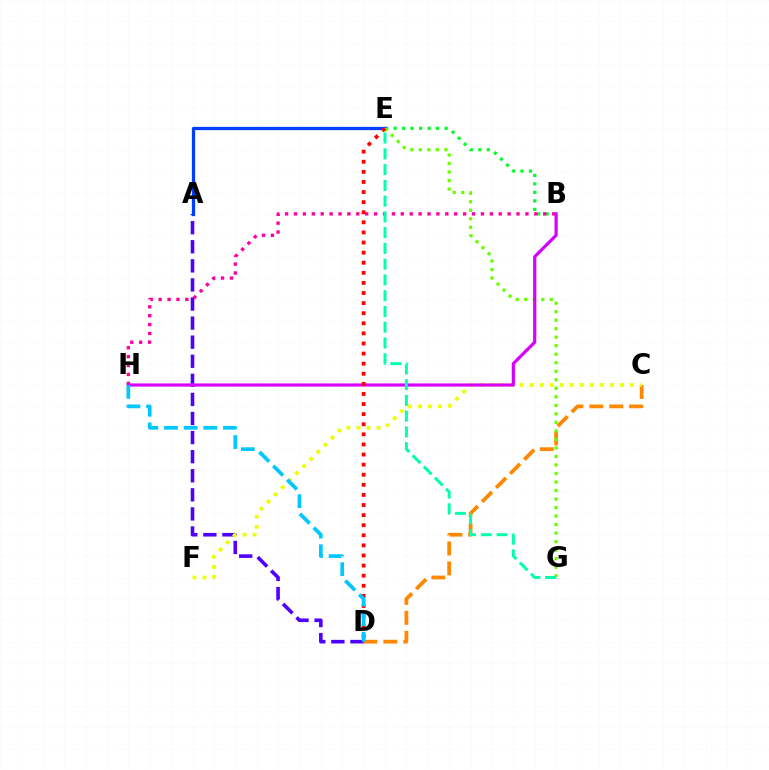{('C', 'D'): [{'color': '#ff8800', 'line_style': 'dashed', 'thickness': 2.71}], ('A', 'D'): [{'color': '#4f00ff', 'line_style': 'dashed', 'thickness': 2.59}], ('B', 'E'): [{'color': '#00ff27', 'line_style': 'dotted', 'thickness': 2.31}], ('A', 'E'): [{'color': '#003fff', 'line_style': 'solid', 'thickness': 2.35}], ('E', 'G'): [{'color': '#66ff00', 'line_style': 'dotted', 'thickness': 2.31}, {'color': '#00ffaf', 'line_style': 'dashed', 'thickness': 2.14}], ('C', 'F'): [{'color': '#eeff00', 'line_style': 'dotted', 'thickness': 2.73}], ('B', 'H'): [{'color': '#ff00a0', 'line_style': 'dotted', 'thickness': 2.42}, {'color': '#d600ff', 'line_style': 'solid', 'thickness': 2.29}], ('D', 'E'): [{'color': '#ff0000', 'line_style': 'dotted', 'thickness': 2.74}], ('D', 'H'): [{'color': '#00c7ff', 'line_style': 'dashed', 'thickness': 2.67}]}